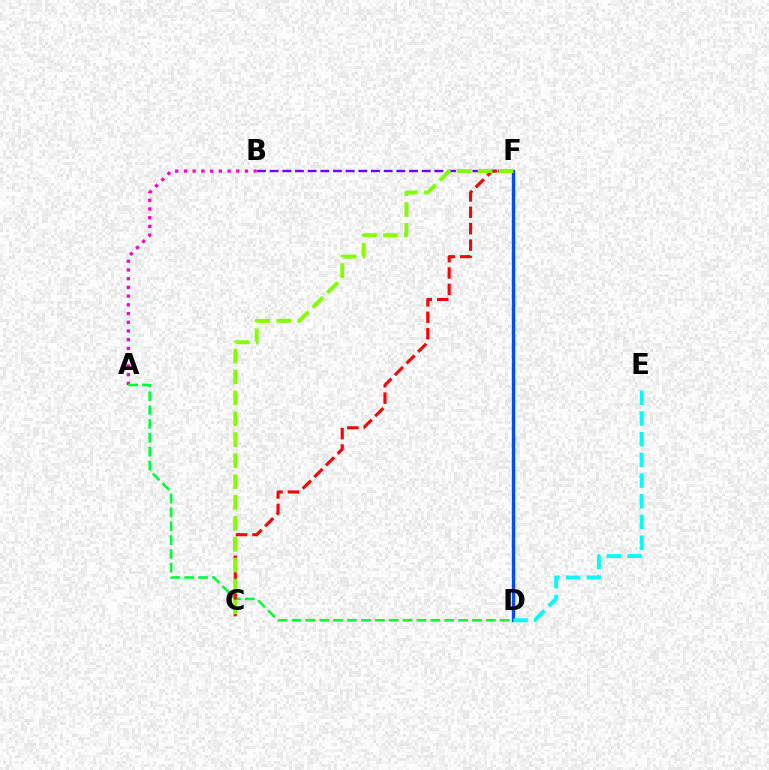{('A', 'B'): [{'color': '#ff00cf', 'line_style': 'dotted', 'thickness': 2.37}], ('A', 'D'): [{'color': '#00ff39', 'line_style': 'dashed', 'thickness': 1.89}], ('C', 'F'): [{'color': '#ff0000', 'line_style': 'dashed', 'thickness': 2.23}, {'color': '#84ff00', 'line_style': 'dashed', 'thickness': 2.84}], ('D', 'F'): [{'color': '#ffbd00', 'line_style': 'dotted', 'thickness': 2.25}, {'color': '#004bff', 'line_style': 'solid', 'thickness': 2.38}], ('B', 'F'): [{'color': '#7200ff', 'line_style': 'dashed', 'thickness': 1.72}], ('D', 'E'): [{'color': '#00fff6', 'line_style': 'dashed', 'thickness': 2.81}]}